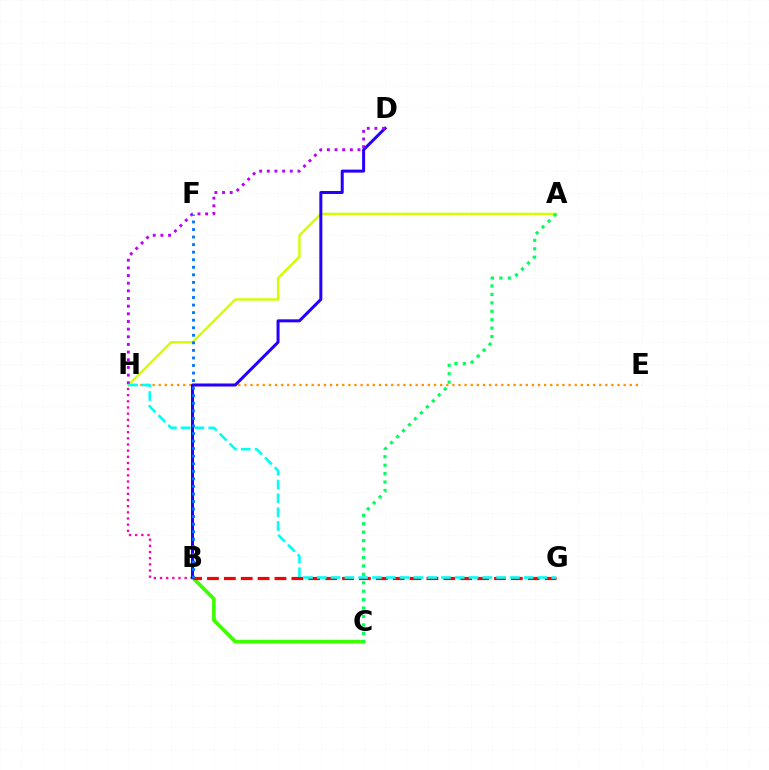{('E', 'H'): [{'color': '#ff9400', 'line_style': 'dotted', 'thickness': 1.66}], ('B', 'C'): [{'color': '#3dff00', 'line_style': 'solid', 'thickness': 2.67}], ('B', 'H'): [{'color': '#ff00ac', 'line_style': 'dotted', 'thickness': 1.68}], ('A', 'H'): [{'color': '#d1ff00', 'line_style': 'solid', 'thickness': 1.72}], ('B', 'G'): [{'color': '#ff0000', 'line_style': 'dashed', 'thickness': 2.29}], ('B', 'D'): [{'color': '#2500ff', 'line_style': 'solid', 'thickness': 2.17}], ('D', 'H'): [{'color': '#b900ff', 'line_style': 'dotted', 'thickness': 2.08}], ('G', 'H'): [{'color': '#00fff6', 'line_style': 'dashed', 'thickness': 1.87}], ('A', 'C'): [{'color': '#00ff5c', 'line_style': 'dotted', 'thickness': 2.29}], ('B', 'F'): [{'color': '#0074ff', 'line_style': 'dotted', 'thickness': 2.05}]}